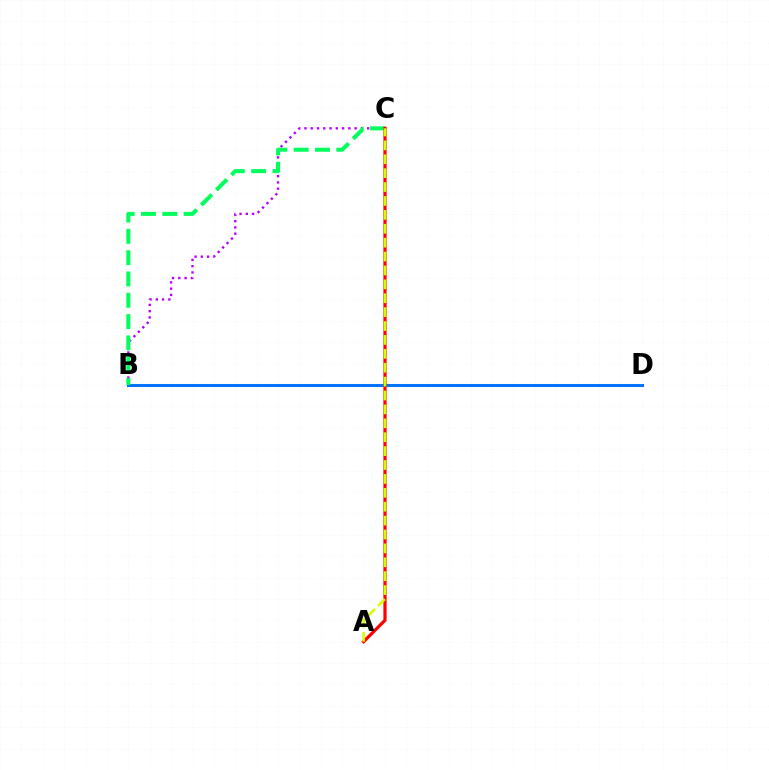{('B', 'C'): [{'color': '#b900ff', 'line_style': 'dotted', 'thickness': 1.7}, {'color': '#00ff5c', 'line_style': 'dashed', 'thickness': 2.9}], ('B', 'D'): [{'color': '#0074ff', 'line_style': 'solid', 'thickness': 2.19}], ('A', 'C'): [{'color': '#ff0000', 'line_style': 'solid', 'thickness': 2.32}, {'color': '#d1ff00', 'line_style': 'dashed', 'thickness': 1.89}]}